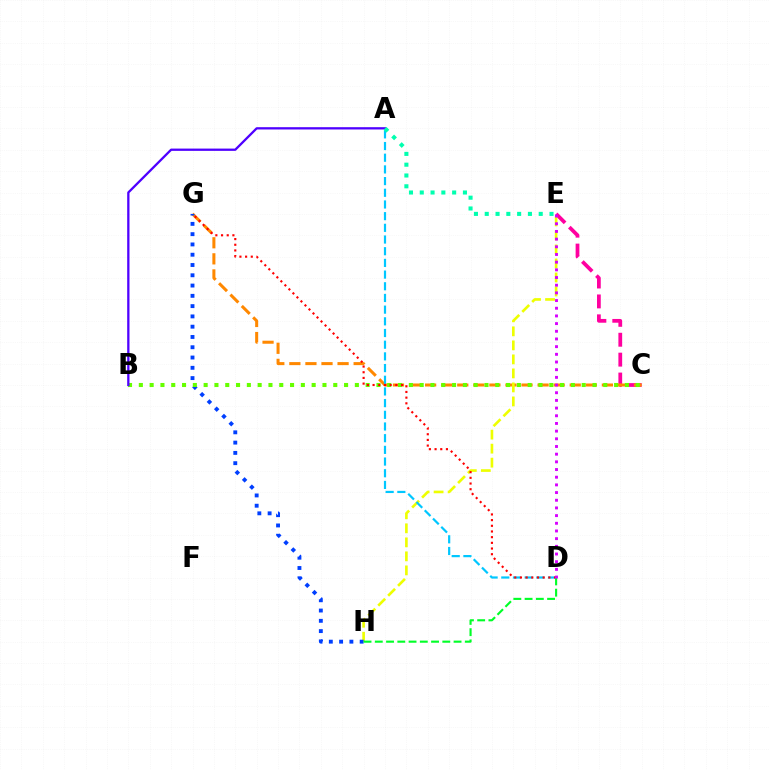{('C', 'E'): [{'color': '#ff00a0', 'line_style': 'dashed', 'thickness': 2.7}], ('C', 'G'): [{'color': '#ff8800', 'line_style': 'dashed', 'thickness': 2.18}], ('E', 'H'): [{'color': '#eeff00', 'line_style': 'dashed', 'thickness': 1.9}], ('G', 'H'): [{'color': '#003fff', 'line_style': 'dotted', 'thickness': 2.79}], ('B', 'C'): [{'color': '#66ff00', 'line_style': 'dotted', 'thickness': 2.93}], ('A', 'B'): [{'color': '#4f00ff', 'line_style': 'solid', 'thickness': 1.65}], ('A', 'D'): [{'color': '#00c7ff', 'line_style': 'dashed', 'thickness': 1.59}], ('A', 'E'): [{'color': '#00ffaf', 'line_style': 'dotted', 'thickness': 2.93}], ('D', 'G'): [{'color': '#ff0000', 'line_style': 'dotted', 'thickness': 1.54}], ('D', 'H'): [{'color': '#00ff27', 'line_style': 'dashed', 'thickness': 1.53}], ('D', 'E'): [{'color': '#d600ff', 'line_style': 'dotted', 'thickness': 2.09}]}